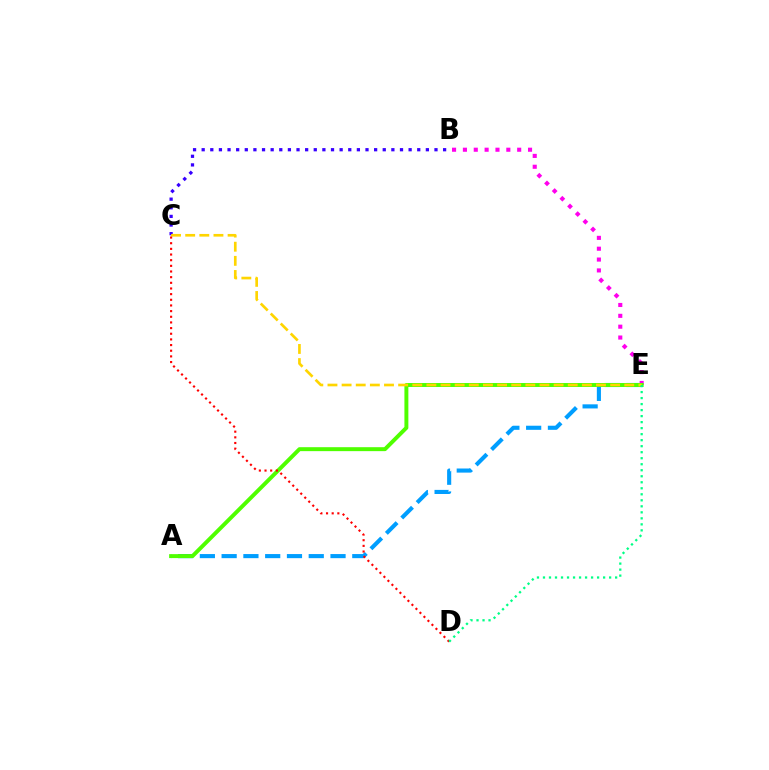{('B', 'C'): [{'color': '#3700ff', 'line_style': 'dotted', 'thickness': 2.34}], ('A', 'E'): [{'color': '#009eff', 'line_style': 'dashed', 'thickness': 2.96}, {'color': '#4fff00', 'line_style': 'solid', 'thickness': 2.84}], ('B', 'E'): [{'color': '#ff00ed', 'line_style': 'dotted', 'thickness': 2.95}], ('C', 'E'): [{'color': '#ffd500', 'line_style': 'dashed', 'thickness': 1.92}], ('C', 'D'): [{'color': '#ff0000', 'line_style': 'dotted', 'thickness': 1.54}], ('D', 'E'): [{'color': '#00ff86', 'line_style': 'dotted', 'thickness': 1.63}]}